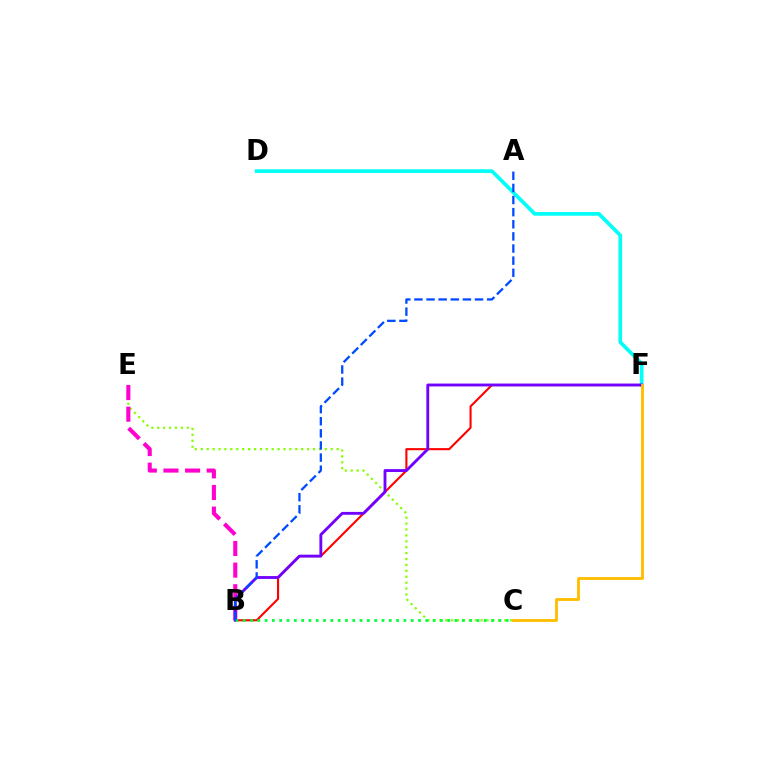{('D', 'F'): [{'color': '#00fff6', 'line_style': 'solid', 'thickness': 2.64}], ('B', 'F'): [{'color': '#ff0000', 'line_style': 'solid', 'thickness': 1.51}, {'color': '#7200ff', 'line_style': 'solid', 'thickness': 2.06}], ('C', 'E'): [{'color': '#84ff00', 'line_style': 'dotted', 'thickness': 1.6}], ('B', 'E'): [{'color': '#ff00cf', 'line_style': 'dashed', 'thickness': 2.94}], ('B', 'C'): [{'color': '#00ff39', 'line_style': 'dotted', 'thickness': 1.98}], ('A', 'B'): [{'color': '#004bff', 'line_style': 'dashed', 'thickness': 1.65}], ('C', 'F'): [{'color': '#ffbd00', 'line_style': 'solid', 'thickness': 2.05}]}